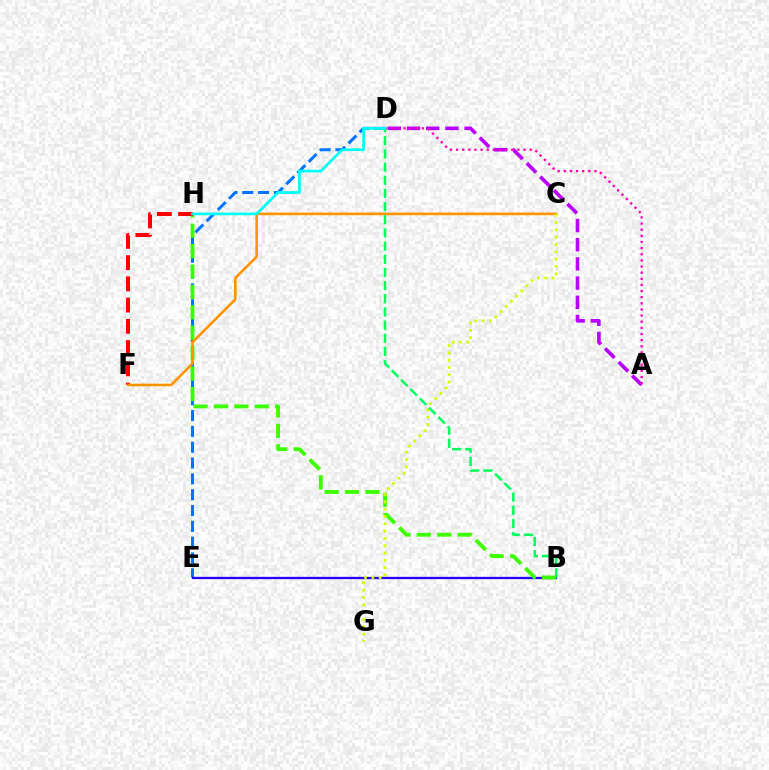{('D', 'E'): [{'color': '#0074ff', 'line_style': 'dashed', 'thickness': 2.15}], ('B', 'E'): [{'color': '#2500ff', 'line_style': 'solid', 'thickness': 1.66}], ('A', 'D'): [{'color': '#b900ff', 'line_style': 'dashed', 'thickness': 2.61}, {'color': '#ff00ac', 'line_style': 'dotted', 'thickness': 1.67}], ('B', 'H'): [{'color': '#3dff00', 'line_style': 'dashed', 'thickness': 2.77}], ('F', 'H'): [{'color': '#ff0000', 'line_style': 'dashed', 'thickness': 2.89}], ('C', 'F'): [{'color': '#ff9400', 'line_style': 'solid', 'thickness': 1.9}], ('C', 'G'): [{'color': '#d1ff00', 'line_style': 'dotted', 'thickness': 1.99}], ('B', 'D'): [{'color': '#00ff5c', 'line_style': 'dashed', 'thickness': 1.79}], ('D', 'H'): [{'color': '#00fff6', 'line_style': 'solid', 'thickness': 1.97}]}